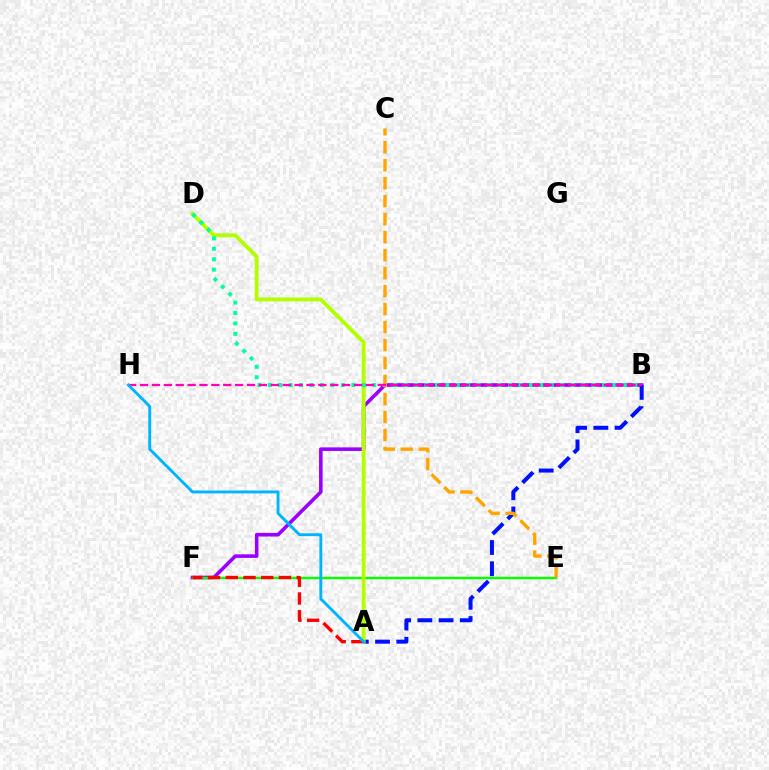{('B', 'F'): [{'color': '#9b00ff', 'line_style': 'solid', 'thickness': 2.59}], ('A', 'B'): [{'color': '#0010ff', 'line_style': 'dashed', 'thickness': 2.88}], ('E', 'F'): [{'color': '#08ff00', 'line_style': 'solid', 'thickness': 1.75}], ('A', 'D'): [{'color': '#b3ff00', 'line_style': 'solid', 'thickness': 2.77}], ('B', 'D'): [{'color': '#00ff9d', 'line_style': 'dotted', 'thickness': 2.84}], ('C', 'E'): [{'color': '#ffa500', 'line_style': 'dashed', 'thickness': 2.44}], ('B', 'H'): [{'color': '#ff00bd', 'line_style': 'dashed', 'thickness': 1.62}], ('A', 'F'): [{'color': '#ff0000', 'line_style': 'dashed', 'thickness': 2.41}], ('A', 'H'): [{'color': '#00b5ff', 'line_style': 'solid', 'thickness': 2.08}]}